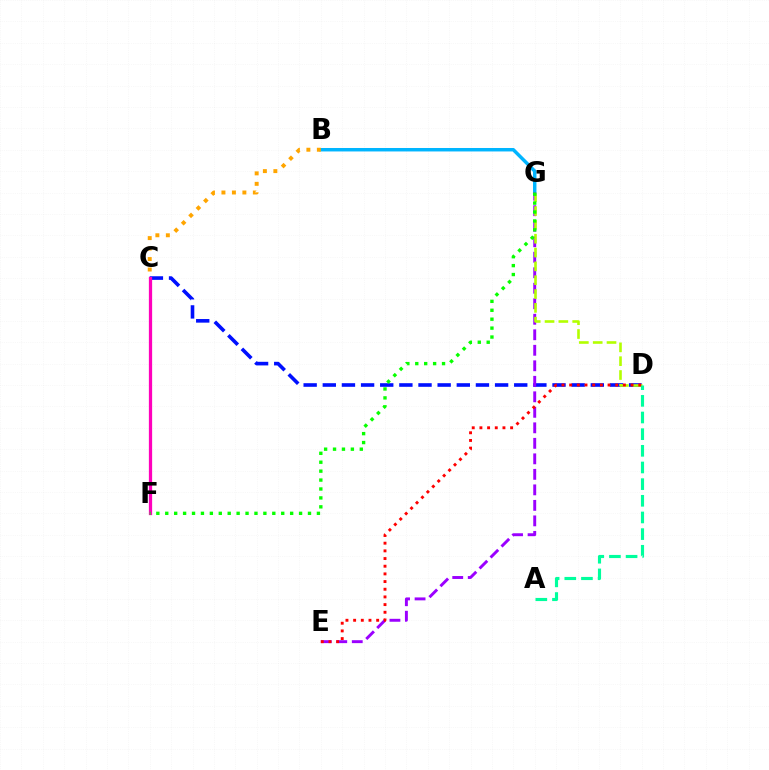{('B', 'G'): [{'color': '#00b5ff', 'line_style': 'solid', 'thickness': 2.49}], ('C', 'D'): [{'color': '#0010ff', 'line_style': 'dashed', 'thickness': 2.6}], ('E', 'G'): [{'color': '#9b00ff', 'line_style': 'dashed', 'thickness': 2.11}], ('D', 'G'): [{'color': '#b3ff00', 'line_style': 'dashed', 'thickness': 1.88}], ('A', 'D'): [{'color': '#00ff9d', 'line_style': 'dashed', 'thickness': 2.26}], ('C', 'F'): [{'color': '#ff00bd', 'line_style': 'solid', 'thickness': 2.34}], ('B', 'C'): [{'color': '#ffa500', 'line_style': 'dotted', 'thickness': 2.85}], ('D', 'E'): [{'color': '#ff0000', 'line_style': 'dotted', 'thickness': 2.09}], ('F', 'G'): [{'color': '#08ff00', 'line_style': 'dotted', 'thickness': 2.42}]}